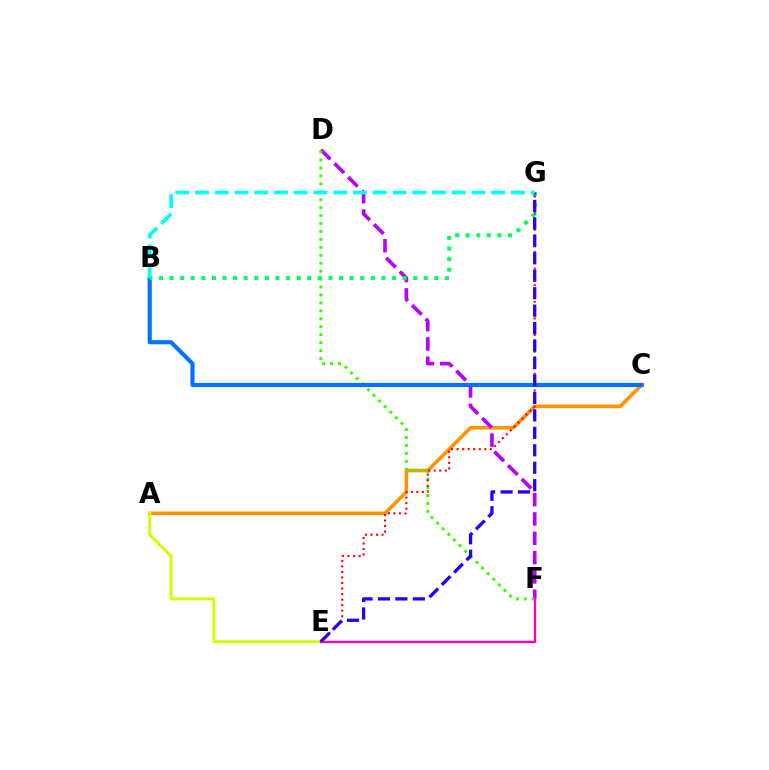{('A', 'C'): [{'color': '#ff9400', 'line_style': 'solid', 'thickness': 2.6}], ('D', 'F'): [{'color': '#b900ff', 'line_style': 'dashed', 'thickness': 2.62}, {'color': '#3dff00', 'line_style': 'dotted', 'thickness': 2.16}], ('A', 'E'): [{'color': '#d1ff00', 'line_style': 'solid', 'thickness': 2.08}], ('E', 'F'): [{'color': '#ff00ac', 'line_style': 'solid', 'thickness': 1.71}], ('B', 'C'): [{'color': '#0074ff', 'line_style': 'solid', 'thickness': 2.99}], ('B', 'G'): [{'color': '#00ff5c', 'line_style': 'dotted', 'thickness': 2.88}, {'color': '#00fff6', 'line_style': 'dashed', 'thickness': 2.68}], ('E', 'G'): [{'color': '#ff0000', 'line_style': 'dotted', 'thickness': 1.5}, {'color': '#2500ff', 'line_style': 'dashed', 'thickness': 2.37}]}